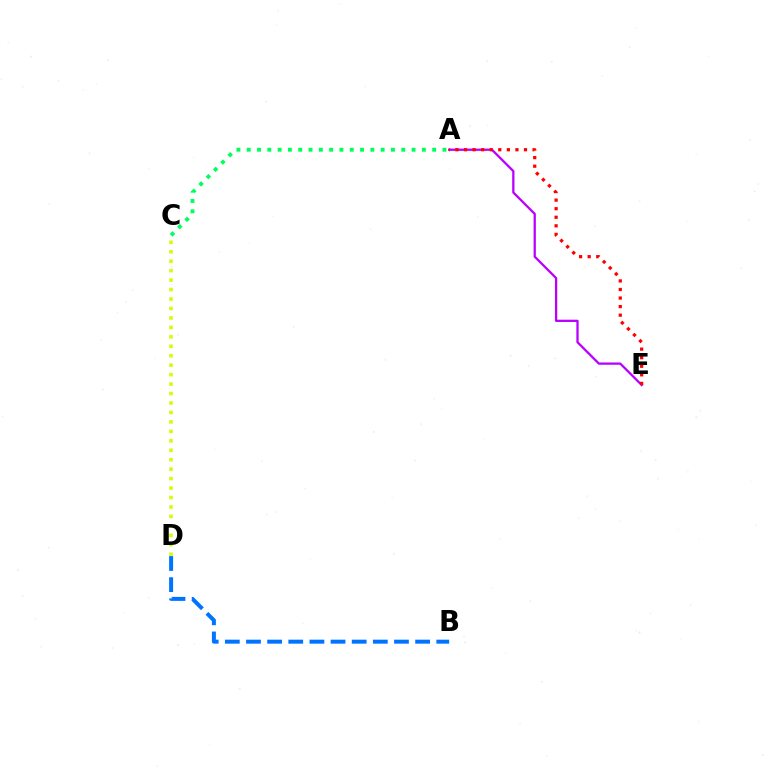{('A', 'E'): [{'color': '#b900ff', 'line_style': 'solid', 'thickness': 1.64}, {'color': '#ff0000', 'line_style': 'dotted', 'thickness': 2.33}], ('C', 'D'): [{'color': '#d1ff00', 'line_style': 'dotted', 'thickness': 2.57}], ('B', 'D'): [{'color': '#0074ff', 'line_style': 'dashed', 'thickness': 2.87}], ('A', 'C'): [{'color': '#00ff5c', 'line_style': 'dotted', 'thickness': 2.8}]}